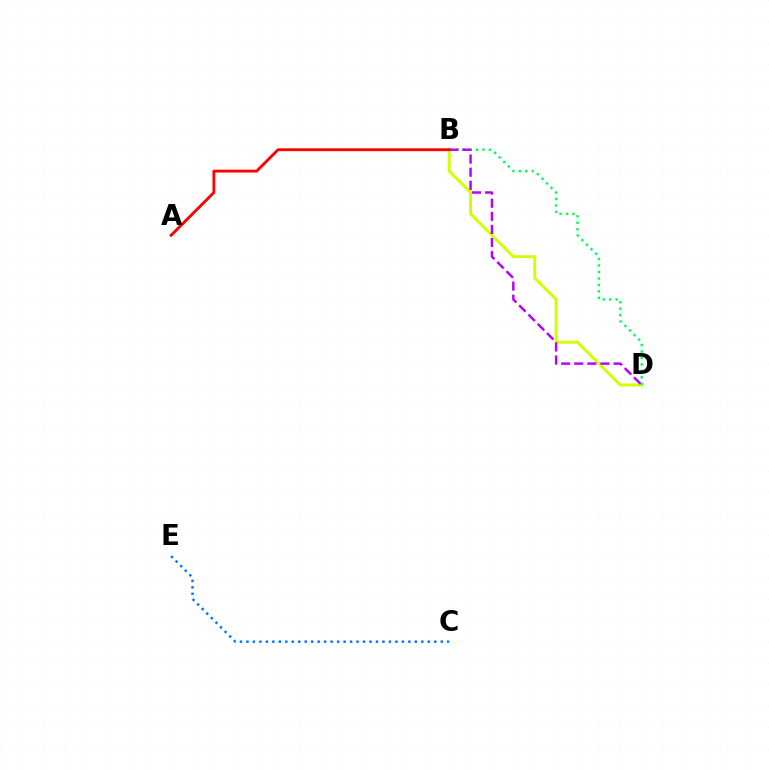{('B', 'D'): [{'color': '#d1ff00', 'line_style': 'solid', 'thickness': 2.12}, {'color': '#00ff5c', 'line_style': 'dotted', 'thickness': 1.75}, {'color': '#b900ff', 'line_style': 'dashed', 'thickness': 1.78}], ('A', 'B'): [{'color': '#ff0000', 'line_style': 'solid', 'thickness': 2.06}], ('C', 'E'): [{'color': '#0074ff', 'line_style': 'dotted', 'thickness': 1.76}]}